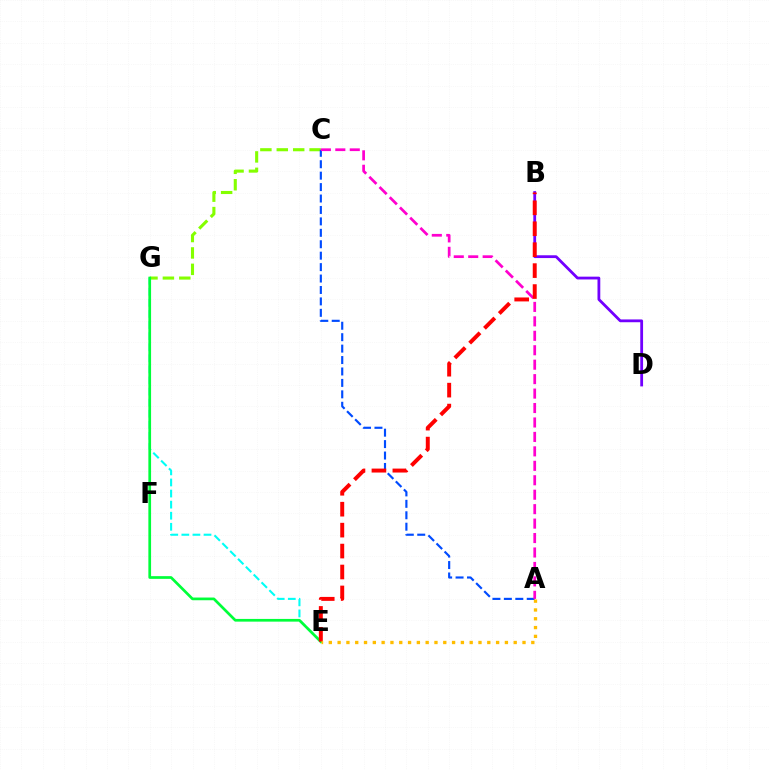{('B', 'D'): [{'color': '#7200ff', 'line_style': 'solid', 'thickness': 2.01}], ('C', 'G'): [{'color': '#84ff00', 'line_style': 'dashed', 'thickness': 2.23}], ('E', 'G'): [{'color': '#00fff6', 'line_style': 'dashed', 'thickness': 1.51}, {'color': '#00ff39', 'line_style': 'solid', 'thickness': 1.95}], ('A', 'C'): [{'color': '#004bff', 'line_style': 'dashed', 'thickness': 1.55}, {'color': '#ff00cf', 'line_style': 'dashed', 'thickness': 1.96}], ('B', 'E'): [{'color': '#ff0000', 'line_style': 'dashed', 'thickness': 2.84}], ('A', 'E'): [{'color': '#ffbd00', 'line_style': 'dotted', 'thickness': 2.39}]}